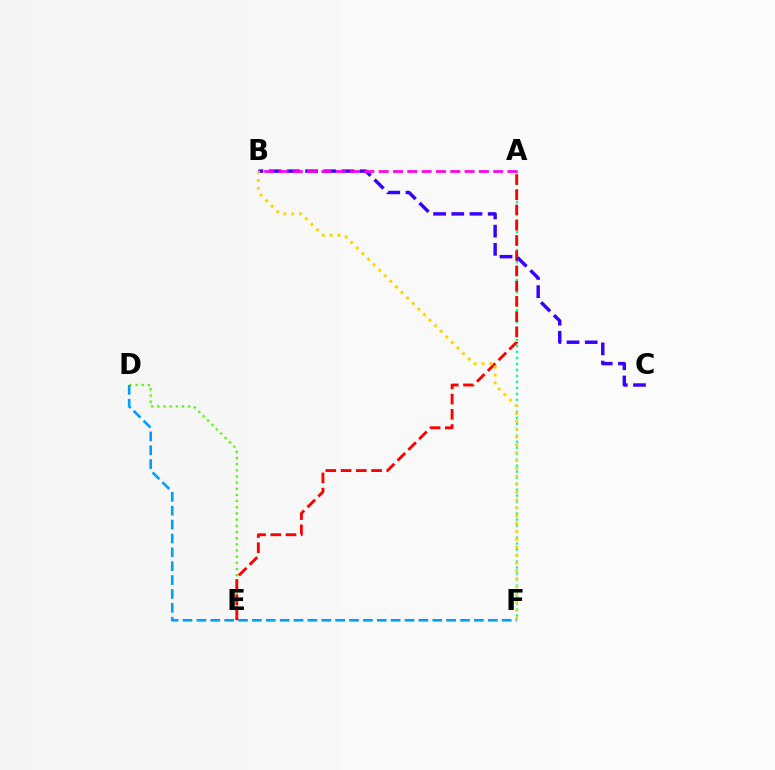{('A', 'F'): [{'color': '#00ff86', 'line_style': 'dotted', 'thickness': 1.63}], ('D', 'E'): [{'color': '#4fff00', 'line_style': 'dotted', 'thickness': 1.68}], ('A', 'E'): [{'color': '#ff0000', 'line_style': 'dashed', 'thickness': 2.07}], ('B', 'C'): [{'color': '#3700ff', 'line_style': 'dashed', 'thickness': 2.47}], ('A', 'B'): [{'color': '#ff00ed', 'line_style': 'dashed', 'thickness': 1.94}], ('B', 'F'): [{'color': '#ffd500', 'line_style': 'dotted', 'thickness': 2.14}], ('D', 'F'): [{'color': '#009eff', 'line_style': 'dashed', 'thickness': 1.89}]}